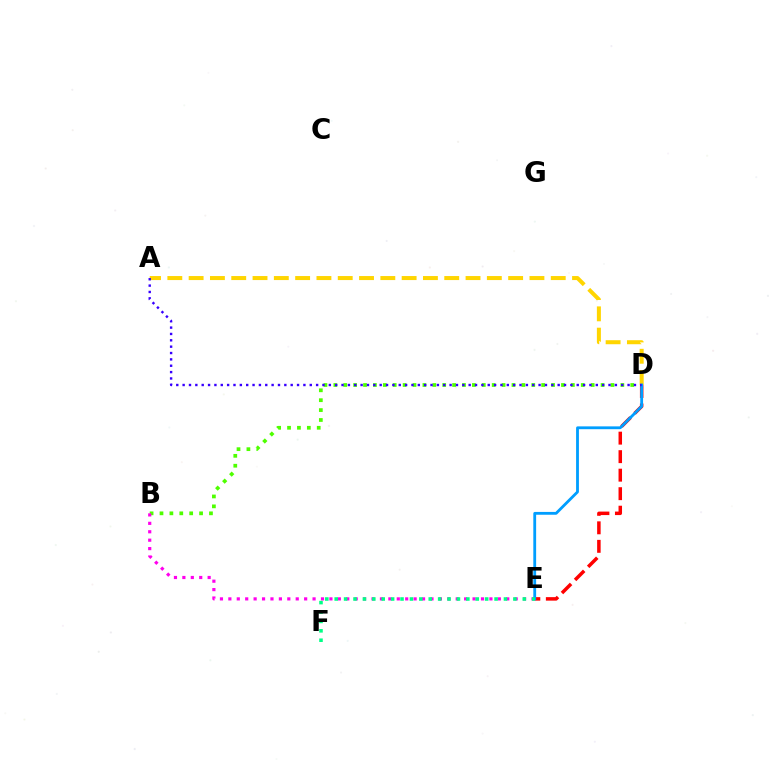{('B', 'D'): [{'color': '#4fff00', 'line_style': 'dotted', 'thickness': 2.69}], ('A', 'D'): [{'color': '#ffd500', 'line_style': 'dashed', 'thickness': 2.89}, {'color': '#3700ff', 'line_style': 'dotted', 'thickness': 1.73}], ('D', 'E'): [{'color': '#ff0000', 'line_style': 'dashed', 'thickness': 2.51}, {'color': '#009eff', 'line_style': 'solid', 'thickness': 2.03}], ('B', 'E'): [{'color': '#ff00ed', 'line_style': 'dotted', 'thickness': 2.29}], ('E', 'F'): [{'color': '#00ff86', 'line_style': 'dotted', 'thickness': 2.56}]}